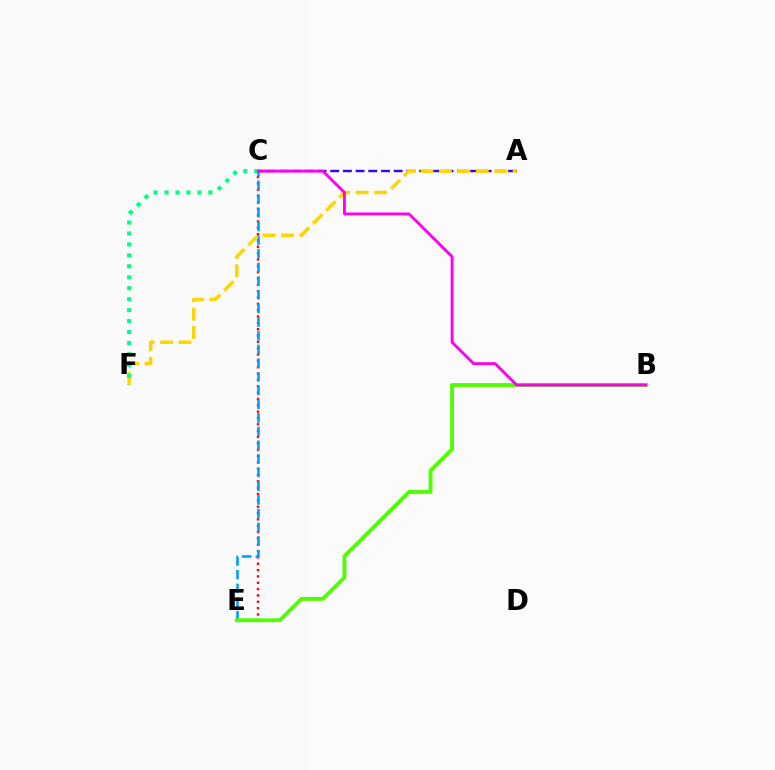{('C', 'E'): [{'color': '#ff0000', 'line_style': 'dotted', 'thickness': 1.72}, {'color': '#009eff', 'line_style': 'dashed', 'thickness': 1.86}], ('A', 'C'): [{'color': '#3700ff', 'line_style': 'dashed', 'thickness': 1.73}], ('B', 'E'): [{'color': '#4fff00', 'line_style': 'solid', 'thickness': 2.77}], ('A', 'F'): [{'color': '#ffd500', 'line_style': 'dashed', 'thickness': 2.5}], ('C', 'F'): [{'color': '#00ff86', 'line_style': 'dotted', 'thickness': 2.98}], ('B', 'C'): [{'color': '#ff00ed', 'line_style': 'solid', 'thickness': 2.06}]}